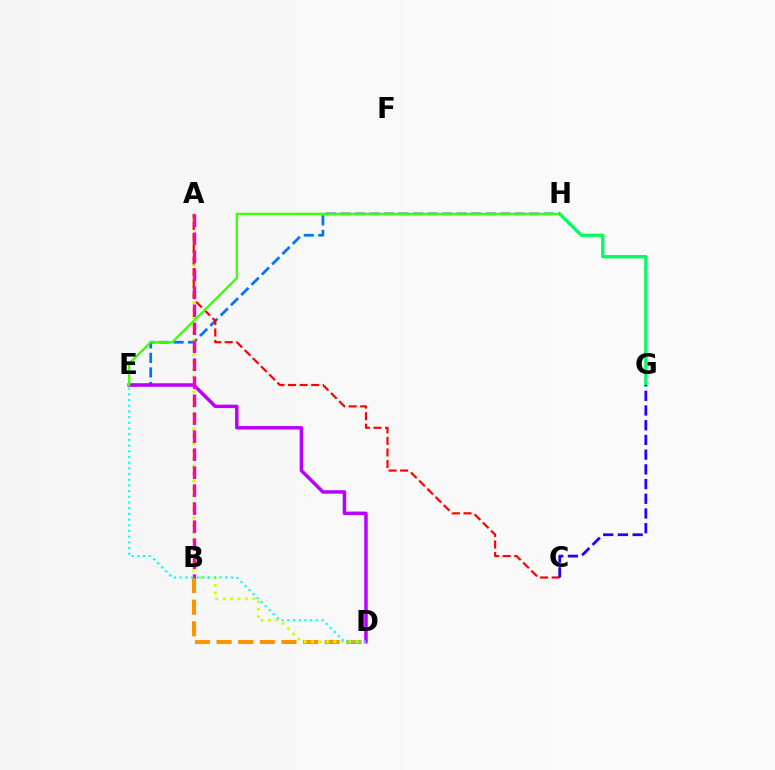{('B', 'D'): [{'color': '#ff9400', 'line_style': 'dashed', 'thickness': 2.94}], ('G', 'H'): [{'color': '#00ff5c', 'line_style': 'solid', 'thickness': 2.34}], ('E', 'H'): [{'color': '#0074ff', 'line_style': 'dashed', 'thickness': 1.97}, {'color': '#3dff00', 'line_style': 'solid', 'thickness': 1.64}], ('A', 'D'): [{'color': '#d1ff00', 'line_style': 'dotted', 'thickness': 2.02}], ('A', 'C'): [{'color': '#ff0000', 'line_style': 'dashed', 'thickness': 1.57}], ('D', 'E'): [{'color': '#b900ff', 'line_style': 'solid', 'thickness': 2.51}, {'color': '#00fff6', 'line_style': 'dotted', 'thickness': 1.55}], ('C', 'G'): [{'color': '#2500ff', 'line_style': 'dashed', 'thickness': 2.0}], ('A', 'B'): [{'color': '#ff00ac', 'line_style': 'dashed', 'thickness': 2.44}]}